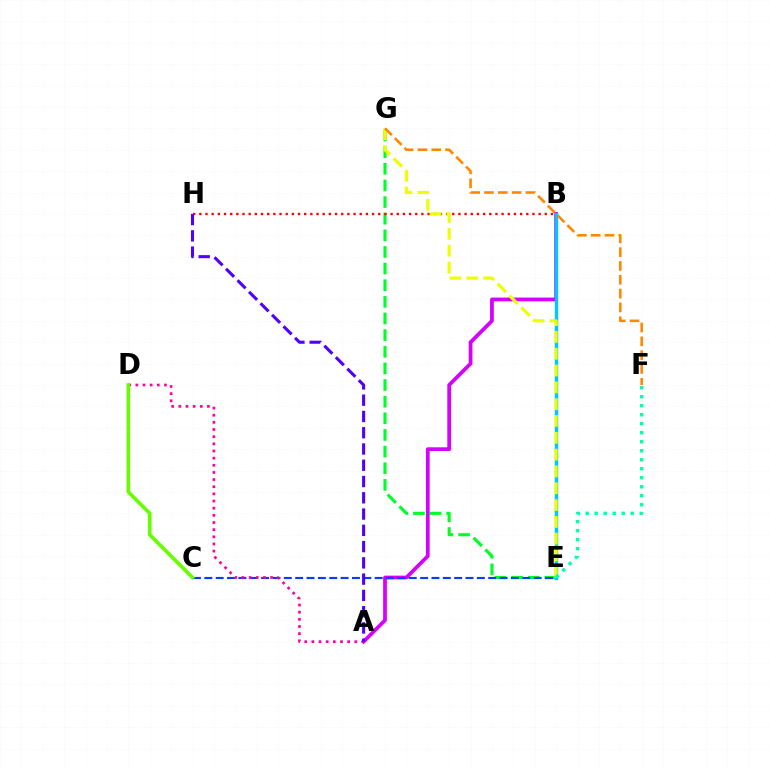{('E', 'G'): [{'color': '#00ff27', 'line_style': 'dashed', 'thickness': 2.26}, {'color': '#eeff00', 'line_style': 'dashed', 'thickness': 2.28}], ('B', 'H'): [{'color': '#ff0000', 'line_style': 'dotted', 'thickness': 1.68}], ('A', 'B'): [{'color': '#d600ff', 'line_style': 'solid', 'thickness': 2.7}], ('C', 'E'): [{'color': '#003fff', 'line_style': 'dashed', 'thickness': 1.54}], ('A', 'D'): [{'color': '#ff00a0', 'line_style': 'dotted', 'thickness': 1.94}], ('C', 'D'): [{'color': '#66ff00', 'line_style': 'solid', 'thickness': 2.61}], ('A', 'H'): [{'color': '#4f00ff', 'line_style': 'dashed', 'thickness': 2.21}], ('B', 'E'): [{'color': '#00c7ff', 'line_style': 'solid', 'thickness': 2.47}], ('E', 'F'): [{'color': '#00ffaf', 'line_style': 'dotted', 'thickness': 2.45}], ('F', 'G'): [{'color': '#ff8800', 'line_style': 'dashed', 'thickness': 1.88}]}